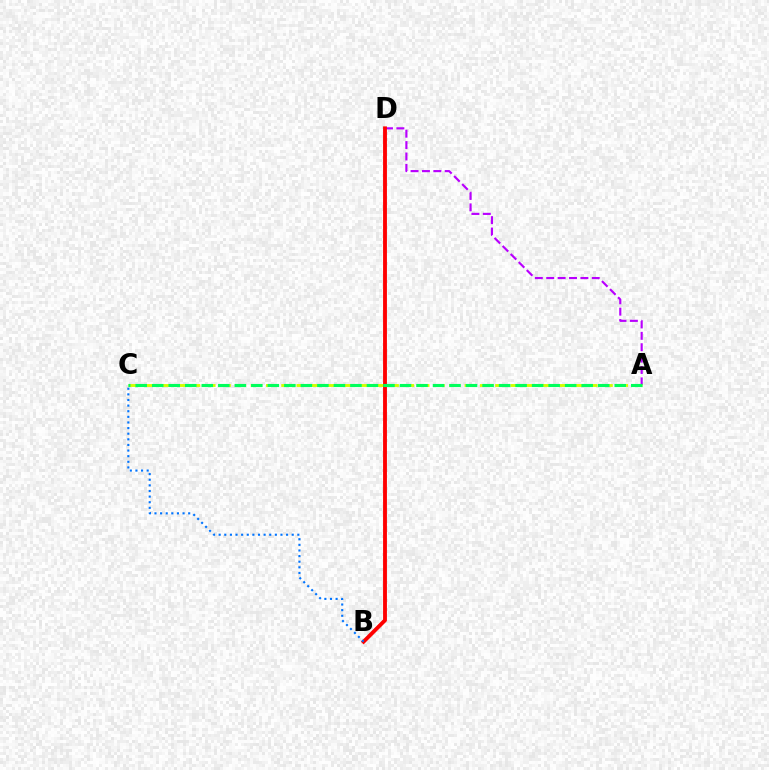{('A', 'D'): [{'color': '#b900ff', 'line_style': 'dashed', 'thickness': 1.55}], ('A', 'C'): [{'color': '#d1ff00', 'line_style': 'dashed', 'thickness': 2.08}, {'color': '#00ff5c', 'line_style': 'dashed', 'thickness': 2.24}], ('B', 'D'): [{'color': '#ff0000', 'line_style': 'solid', 'thickness': 2.78}], ('B', 'C'): [{'color': '#0074ff', 'line_style': 'dotted', 'thickness': 1.53}]}